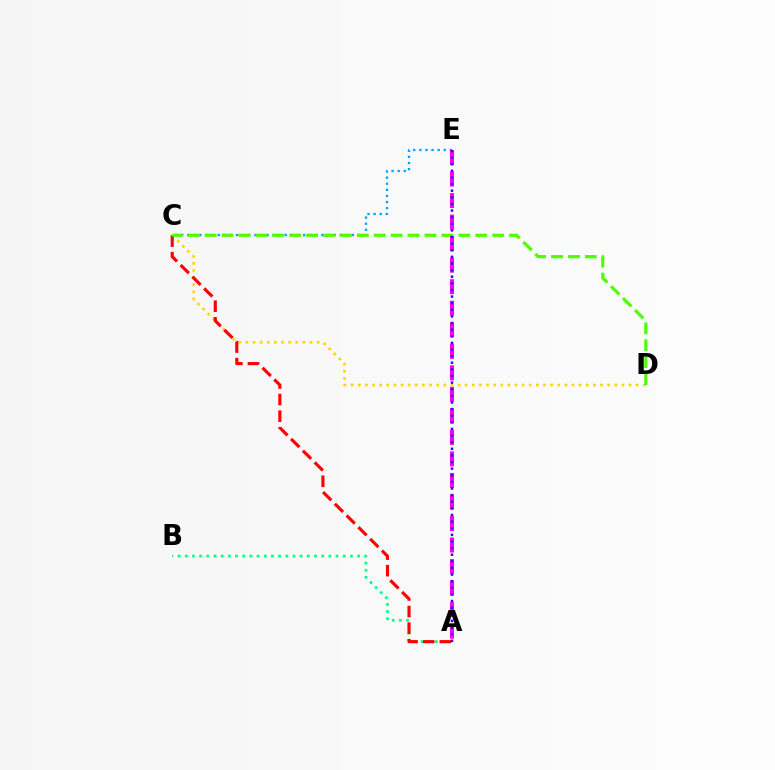{('C', 'E'): [{'color': '#009eff', 'line_style': 'dotted', 'thickness': 1.66}], ('A', 'B'): [{'color': '#00ff86', 'line_style': 'dotted', 'thickness': 1.95}], ('C', 'D'): [{'color': '#ffd500', 'line_style': 'dotted', 'thickness': 1.94}, {'color': '#4fff00', 'line_style': 'dashed', 'thickness': 2.3}], ('A', 'C'): [{'color': '#ff0000', 'line_style': 'dashed', 'thickness': 2.26}], ('A', 'E'): [{'color': '#ff00ed', 'line_style': 'dashed', 'thickness': 2.92}, {'color': '#3700ff', 'line_style': 'dotted', 'thickness': 1.8}]}